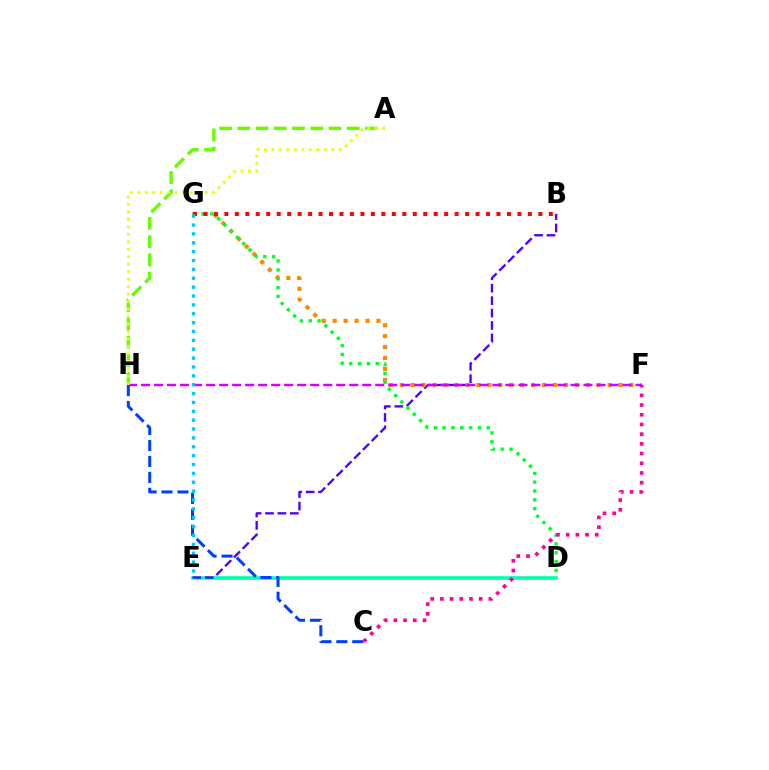{('A', 'H'): [{'color': '#66ff00', 'line_style': 'dashed', 'thickness': 2.48}, {'color': '#eeff00', 'line_style': 'dotted', 'thickness': 2.03}], ('D', 'E'): [{'color': '#00ffaf', 'line_style': 'solid', 'thickness': 2.59}], ('B', 'E'): [{'color': '#4f00ff', 'line_style': 'dashed', 'thickness': 1.69}], ('F', 'G'): [{'color': '#ff8800', 'line_style': 'dotted', 'thickness': 2.97}], ('F', 'H'): [{'color': '#d600ff', 'line_style': 'dashed', 'thickness': 1.77}], ('D', 'G'): [{'color': '#00ff27', 'line_style': 'dotted', 'thickness': 2.4}], ('C', 'H'): [{'color': '#003fff', 'line_style': 'dashed', 'thickness': 2.17}], ('B', 'G'): [{'color': '#ff0000', 'line_style': 'dotted', 'thickness': 2.84}], ('C', 'F'): [{'color': '#ff00a0', 'line_style': 'dotted', 'thickness': 2.64}], ('E', 'G'): [{'color': '#00c7ff', 'line_style': 'dotted', 'thickness': 2.41}]}